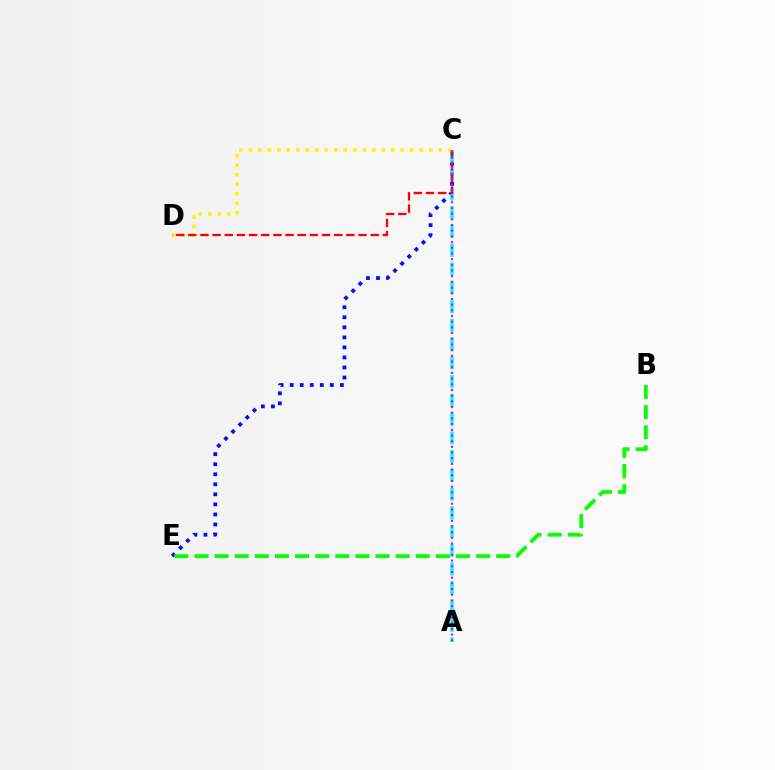{('C', 'E'): [{'color': '#0010ff', 'line_style': 'dotted', 'thickness': 2.73}], ('C', 'D'): [{'color': '#fcf500', 'line_style': 'dotted', 'thickness': 2.58}, {'color': '#ff0000', 'line_style': 'dashed', 'thickness': 1.65}], ('A', 'C'): [{'color': '#00fff6', 'line_style': 'dashed', 'thickness': 2.55}, {'color': '#ee00ff', 'line_style': 'dotted', 'thickness': 1.55}], ('B', 'E'): [{'color': '#08ff00', 'line_style': 'dashed', 'thickness': 2.73}]}